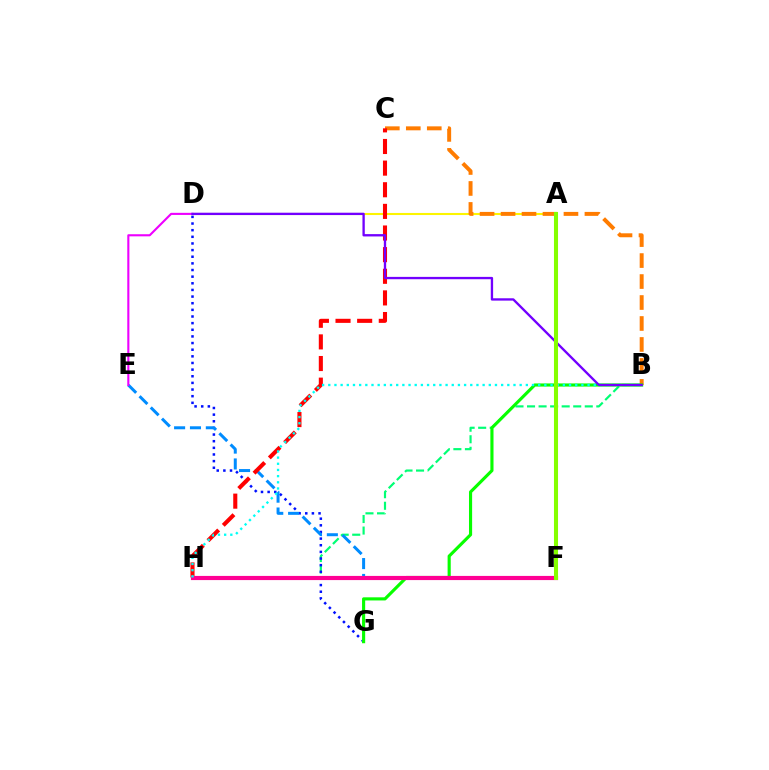{('A', 'D'): [{'color': '#fcf500', 'line_style': 'solid', 'thickness': 1.5}], ('B', 'C'): [{'color': '#ff7c00', 'line_style': 'dashed', 'thickness': 2.85}], ('B', 'H'): [{'color': '#00ff74', 'line_style': 'dashed', 'thickness': 1.57}, {'color': '#00fff6', 'line_style': 'dotted', 'thickness': 1.68}], ('D', 'G'): [{'color': '#0010ff', 'line_style': 'dotted', 'thickness': 1.8}], ('B', 'G'): [{'color': '#08ff00', 'line_style': 'solid', 'thickness': 2.25}], ('E', 'F'): [{'color': '#008cff', 'line_style': 'dashed', 'thickness': 2.16}], ('C', 'H'): [{'color': '#ff0000', 'line_style': 'dashed', 'thickness': 2.94}], ('D', 'E'): [{'color': '#ee00ff', 'line_style': 'solid', 'thickness': 1.52}], ('F', 'H'): [{'color': '#ff0094', 'line_style': 'solid', 'thickness': 3.0}], ('B', 'D'): [{'color': '#7200ff', 'line_style': 'solid', 'thickness': 1.68}], ('A', 'F'): [{'color': '#84ff00', 'line_style': 'solid', 'thickness': 2.92}]}